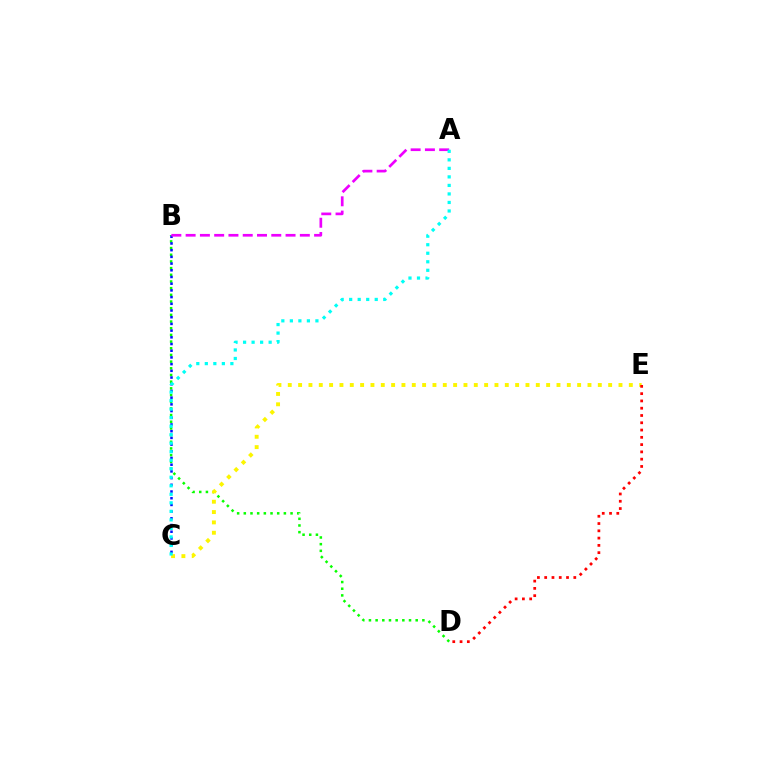{('B', 'D'): [{'color': '#08ff00', 'line_style': 'dotted', 'thickness': 1.81}], ('C', 'E'): [{'color': '#fcf500', 'line_style': 'dotted', 'thickness': 2.81}], ('D', 'E'): [{'color': '#ff0000', 'line_style': 'dotted', 'thickness': 1.98}], ('B', 'C'): [{'color': '#0010ff', 'line_style': 'dotted', 'thickness': 1.82}], ('A', 'B'): [{'color': '#ee00ff', 'line_style': 'dashed', 'thickness': 1.94}], ('A', 'C'): [{'color': '#00fff6', 'line_style': 'dotted', 'thickness': 2.32}]}